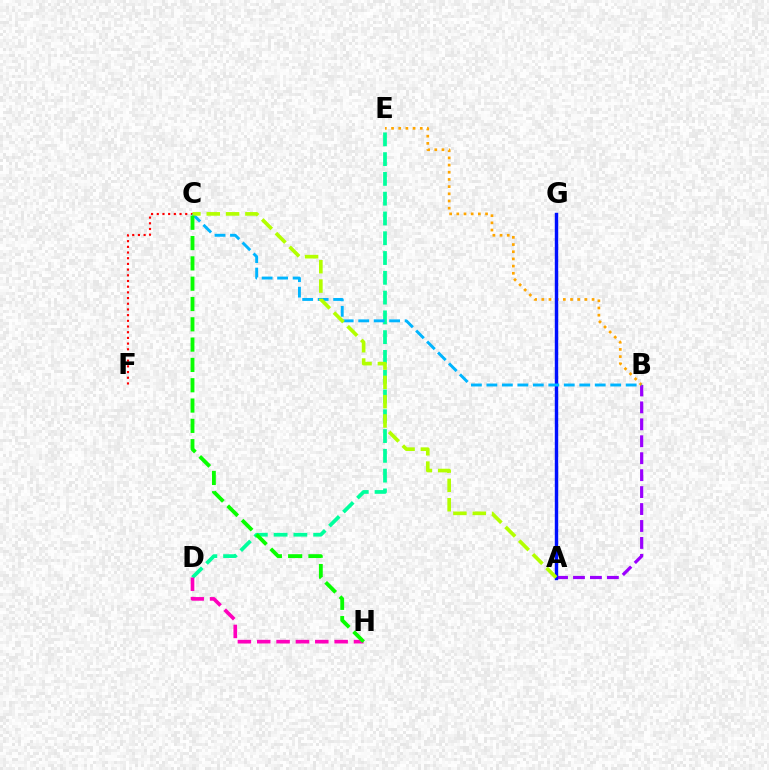{('A', 'B'): [{'color': '#9b00ff', 'line_style': 'dashed', 'thickness': 2.3}], ('D', 'E'): [{'color': '#00ff9d', 'line_style': 'dashed', 'thickness': 2.69}], ('B', 'E'): [{'color': '#ffa500', 'line_style': 'dotted', 'thickness': 1.95}], ('A', 'G'): [{'color': '#0010ff', 'line_style': 'solid', 'thickness': 2.47}], ('C', 'F'): [{'color': '#ff0000', 'line_style': 'dotted', 'thickness': 1.55}], ('D', 'H'): [{'color': '#ff00bd', 'line_style': 'dashed', 'thickness': 2.63}], ('B', 'C'): [{'color': '#00b5ff', 'line_style': 'dashed', 'thickness': 2.1}], ('A', 'C'): [{'color': '#b3ff00', 'line_style': 'dashed', 'thickness': 2.63}], ('C', 'H'): [{'color': '#08ff00', 'line_style': 'dashed', 'thickness': 2.76}]}